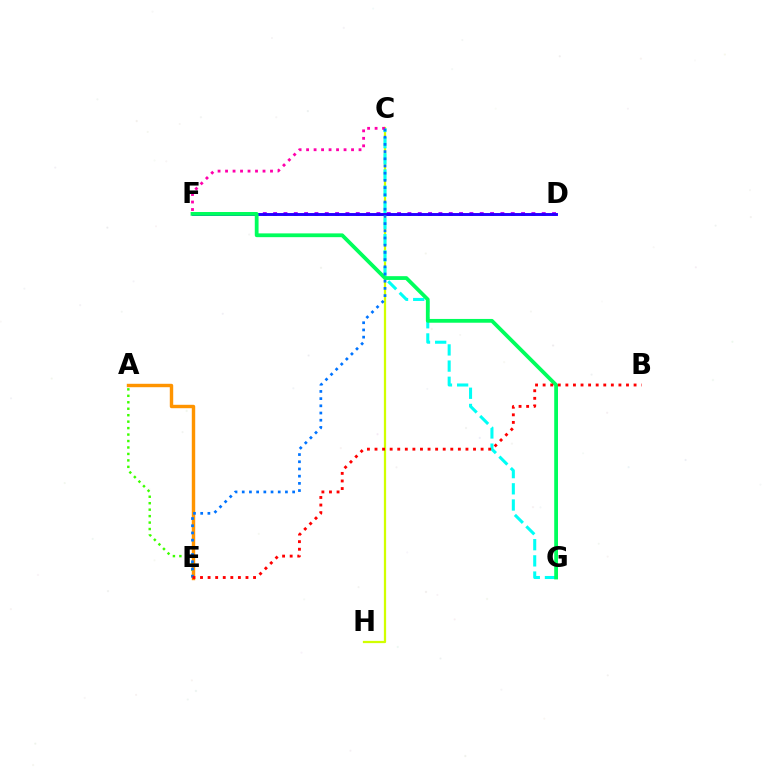{('C', 'H'): [{'color': '#d1ff00', 'line_style': 'solid', 'thickness': 1.62}], ('C', 'G'): [{'color': '#00fff6', 'line_style': 'dashed', 'thickness': 2.2}], ('C', 'F'): [{'color': '#ff00ac', 'line_style': 'dotted', 'thickness': 2.04}], ('A', 'E'): [{'color': '#3dff00', 'line_style': 'dotted', 'thickness': 1.75}, {'color': '#ff9400', 'line_style': 'solid', 'thickness': 2.46}], ('D', 'F'): [{'color': '#b900ff', 'line_style': 'dotted', 'thickness': 2.81}, {'color': '#2500ff', 'line_style': 'solid', 'thickness': 2.1}], ('F', 'G'): [{'color': '#00ff5c', 'line_style': 'solid', 'thickness': 2.72}], ('C', 'E'): [{'color': '#0074ff', 'line_style': 'dotted', 'thickness': 1.96}], ('B', 'E'): [{'color': '#ff0000', 'line_style': 'dotted', 'thickness': 2.06}]}